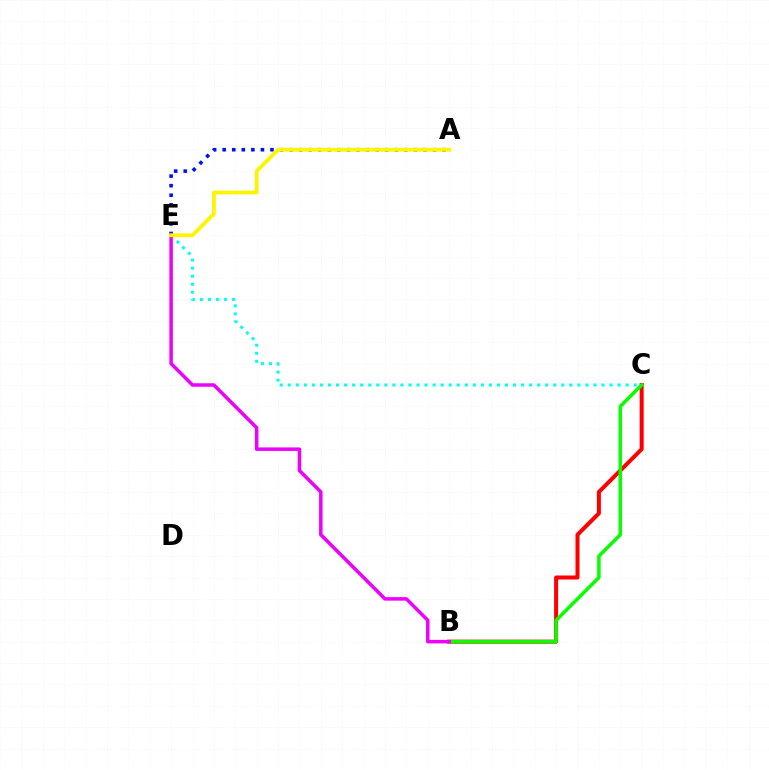{('B', 'C'): [{'color': '#ff0000', 'line_style': 'solid', 'thickness': 2.89}, {'color': '#08ff00', 'line_style': 'solid', 'thickness': 2.53}], ('C', 'E'): [{'color': '#00fff6', 'line_style': 'dotted', 'thickness': 2.19}], ('A', 'E'): [{'color': '#0010ff', 'line_style': 'dotted', 'thickness': 2.6}, {'color': '#fcf500', 'line_style': 'solid', 'thickness': 2.74}], ('B', 'E'): [{'color': '#ee00ff', 'line_style': 'solid', 'thickness': 2.52}]}